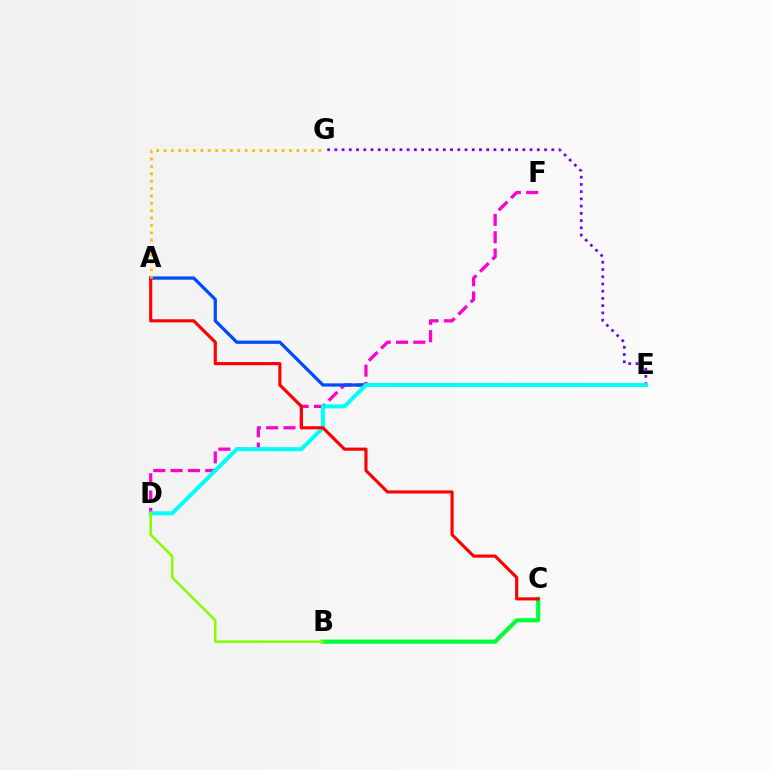{('B', 'C'): [{'color': '#00ff39', 'line_style': 'solid', 'thickness': 2.99}], ('D', 'F'): [{'color': '#ff00cf', 'line_style': 'dashed', 'thickness': 2.35}], ('A', 'E'): [{'color': '#004bff', 'line_style': 'solid', 'thickness': 2.34}], ('E', 'G'): [{'color': '#7200ff', 'line_style': 'dotted', 'thickness': 1.96}], ('D', 'E'): [{'color': '#00fff6', 'line_style': 'solid', 'thickness': 2.9}], ('A', 'C'): [{'color': '#ff0000', 'line_style': 'solid', 'thickness': 2.25}], ('B', 'D'): [{'color': '#84ff00', 'line_style': 'solid', 'thickness': 1.83}], ('A', 'G'): [{'color': '#ffbd00', 'line_style': 'dotted', 'thickness': 2.0}]}